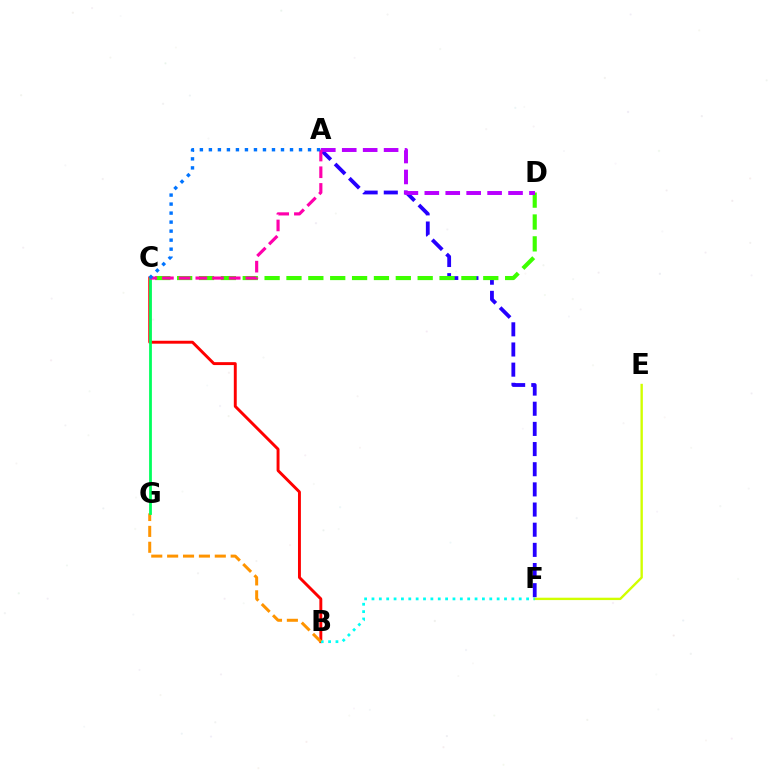{('A', 'F'): [{'color': '#2500ff', 'line_style': 'dashed', 'thickness': 2.74}], ('E', 'F'): [{'color': '#d1ff00', 'line_style': 'solid', 'thickness': 1.71}], ('C', 'D'): [{'color': '#3dff00', 'line_style': 'dashed', 'thickness': 2.97}], ('B', 'C'): [{'color': '#ff0000', 'line_style': 'solid', 'thickness': 2.1}], ('B', 'F'): [{'color': '#00fff6', 'line_style': 'dotted', 'thickness': 2.0}], ('B', 'G'): [{'color': '#ff9400', 'line_style': 'dashed', 'thickness': 2.16}], ('C', 'G'): [{'color': '#00ff5c', 'line_style': 'solid', 'thickness': 2.0}], ('A', 'D'): [{'color': '#b900ff', 'line_style': 'dashed', 'thickness': 2.84}], ('A', 'C'): [{'color': '#ff00ac', 'line_style': 'dashed', 'thickness': 2.27}, {'color': '#0074ff', 'line_style': 'dotted', 'thickness': 2.45}]}